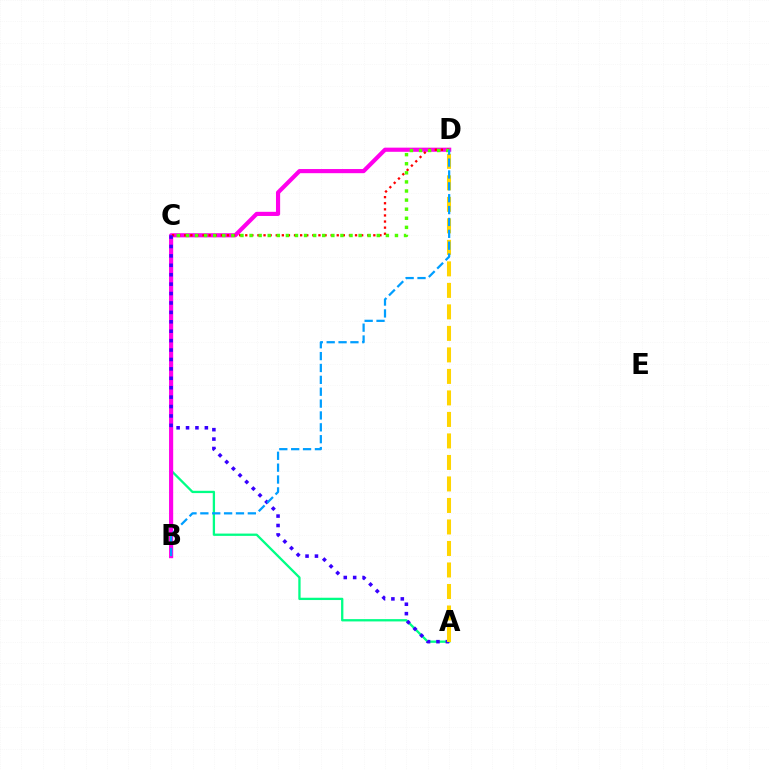{('A', 'C'): [{'color': '#00ff86', 'line_style': 'solid', 'thickness': 1.66}, {'color': '#3700ff', 'line_style': 'dotted', 'thickness': 2.56}], ('B', 'D'): [{'color': '#ff00ed', 'line_style': 'solid', 'thickness': 2.99}, {'color': '#009eff', 'line_style': 'dashed', 'thickness': 1.61}], ('C', 'D'): [{'color': '#ff0000', 'line_style': 'dotted', 'thickness': 1.66}, {'color': '#4fff00', 'line_style': 'dotted', 'thickness': 2.47}], ('A', 'D'): [{'color': '#ffd500', 'line_style': 'dashed', 'thickness': 2.92}]}